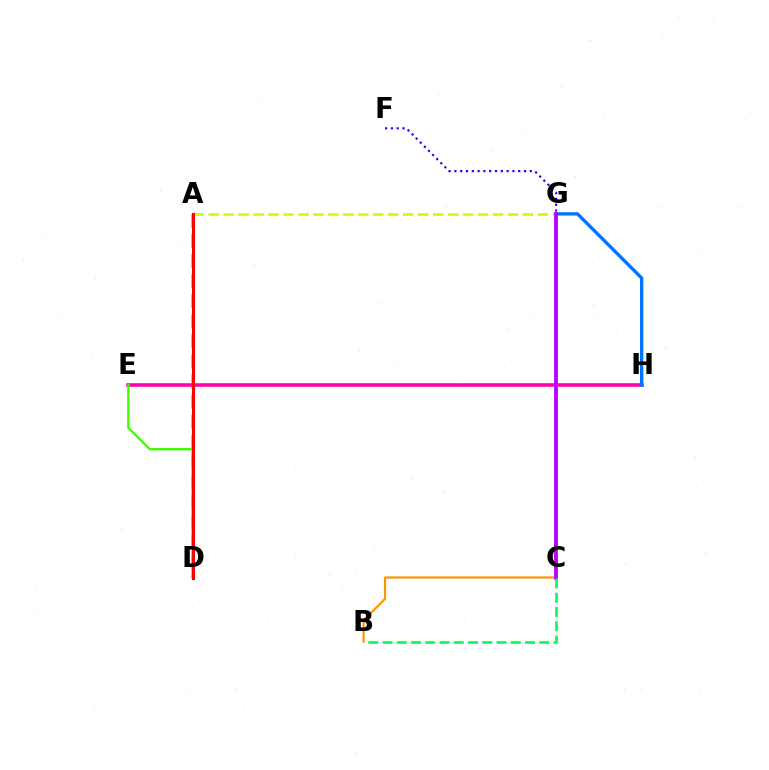{('A', 'G'): [{'color': '#d1ff00', 'line_style': 'dashed', 'thickness': 2.03}], ('A', 'D'): [{'color': '#00fff6', 'line_style': 'dashed', 'thickness': 2.72}, {'color': '#ff0000', 'line_style': 'solid', 'thickness': 2.15}], ('B', 'C'): [{'color': '#ff9400', 'line_style': 'solid', 'thickness': 1.57}, {'color': '#00ff5c', 'line_style': 'dashed', 'thickness': 1.94}], ('E', 'H'): [{'color': '#ff00ac', 'line_style': 'solid', 'thickness': 2.59}], ('D', 'E'): [{'color': '#3dff00', 'line_style': 'solid', 'thickness': 1.68}], ('G', 'H'): [{'color': '#0074ff', 'line_style': 'solid', 'thickness': 2.4}], ('F', 'G'): [{'color': '#2500ff', 'line_style': 'dotted', 'thickness': 1.58}], ('C', 'G'): [{'color': '#b900ff', 'line_style': 'solid', 'thickness': 2.75}]}